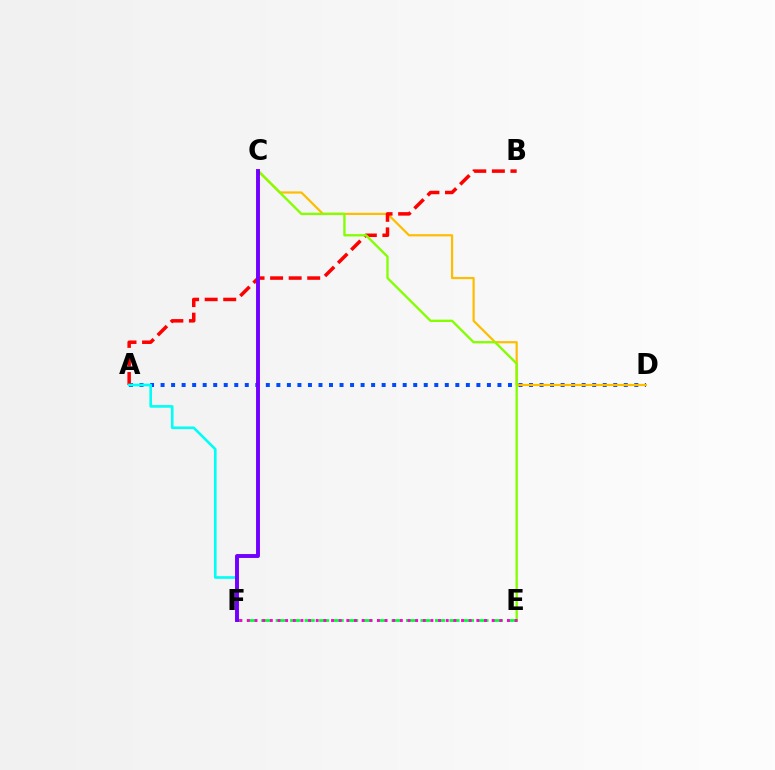{('A', 'D'): [{'color': '#004bff', 'line_style': 'dotted', 'thickness': 2.86}], ('C', 'D'): [{'color': '#ffbd00', 'line_style': 'solid', 'thickness': 1.59}], ('A', 'B'): [{'color': '#ff0000', 'line_style': 'dashed', 'thickness': 2.52}], ('A', 'F'): [{'color': '#00fff6', 'line_style': 'solid', 'thickness': 1.89}], ('C', 'E'): [{'color': '#84ff00', 'line_style': 'solid', 'thickness': 1.68}], ('E', 'F'): [{'color': '#00ff39', 'line_style': 'dashed', 'thickness': 1.97}, {'color': '#ff00cf', 'line_style': 'dotted', 'thickness': 2.08}], ('C', 'F'): [{'color': '#7200ff', 'line_style': 'solid', 'thickness': 2.82}]}